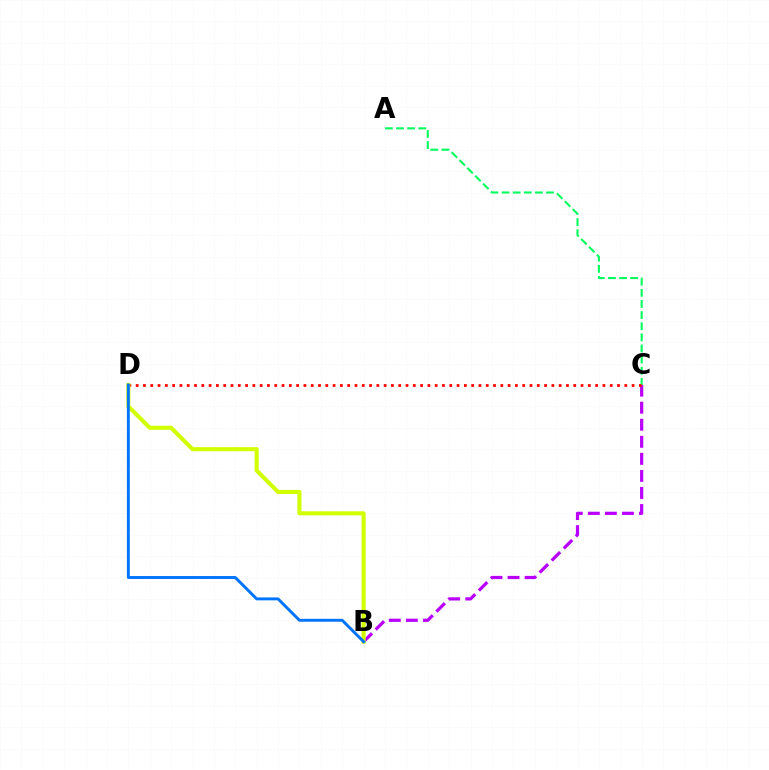{('B', 'C'): [{'color': '#b900ff', 'line_style': 'dashed', 'thickness': 2.32}], ('A', 'C'): [{'color': '#00ff5c', 'line_style': 'dashed', 'thickness': 1.51}], ('C', 'D'): [{'color': '#ff0000', 'line_style': 'dotted', 'thickness': 1.98}], ('B', 'D'): [{'color': '#d1ff00', 'line_style': 'solid', 'thickness': 2.95}, {'color': '#0074ff', 'line_style': 'solid', 'thickness': 2.1}]}